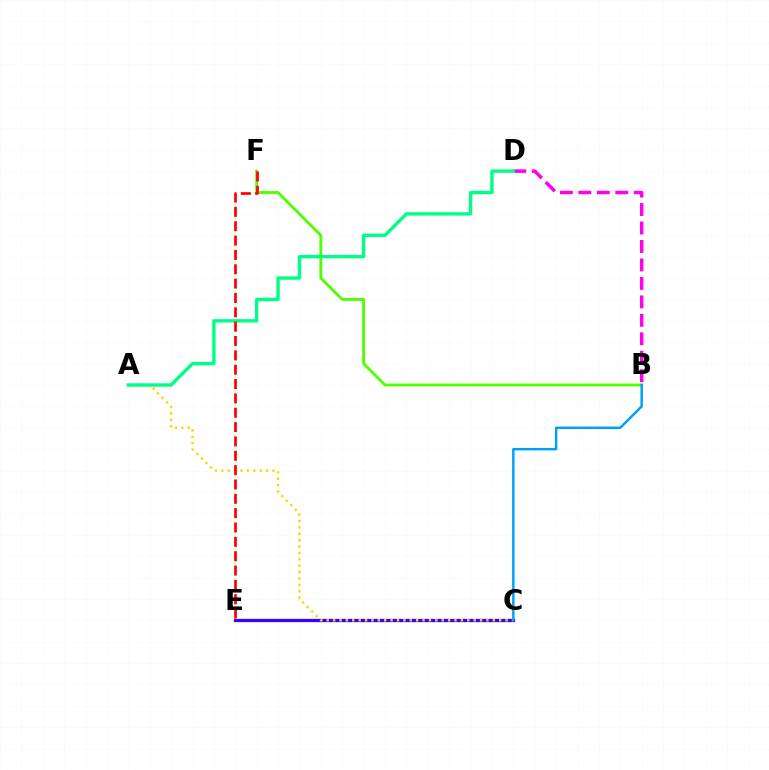{('B', 'F'): [{'color': '#4fff00', 'line_style': 'solid', 'thickness': 2.04}], ('B', 'D'): [{'color': '#ff00ed', 'line_style': 'dashed', 'thickness': 2.51}], ('C', 'E'): [{'color': '#3700ff', 'line_style': 'solid', 'thickness': 2.36}], ('A', 'C'): [{'color': '#ffd500', 'line_style': 'dotted', 'thickness': 1.74}], ('B', 'C'): [{'color': '#009eff', 'line_style': 'solid', 'thickness': 1.77}], ('A', 'D'): [{'color': '#00ff86', 'line_style': 'solid', 'thickness': 2.44}], ('E', 'F'): [{'color': '#ff0000', 'line_style': 'dashed', 'thickness': 1.95}]}